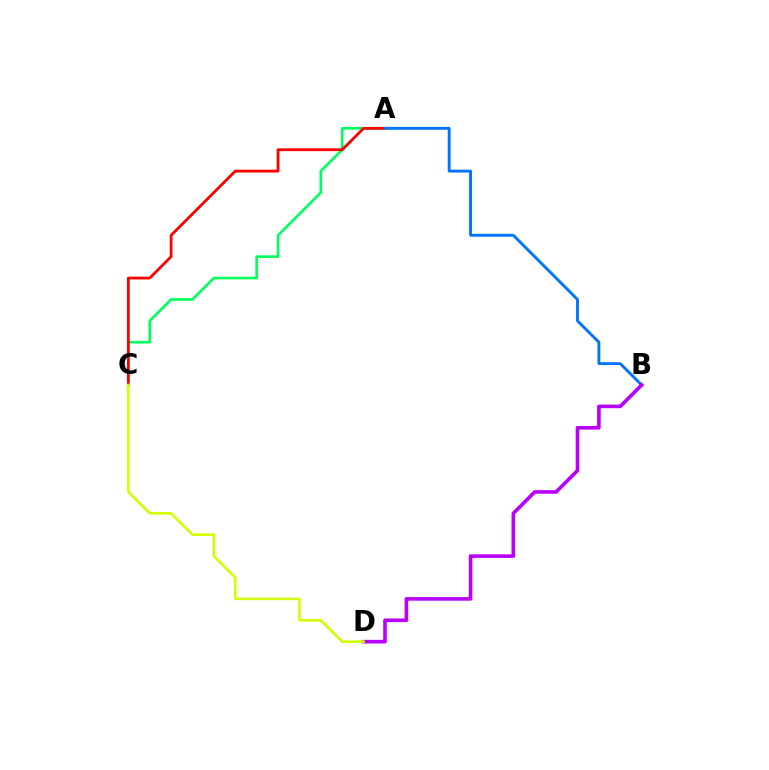{('A', 'C'): [{'color': '#00ff5c', 'line_style': 'solid', 'thickness': 1.9}, {'color': '#ff0000', 'line_style': 'solid', 'thickness': 2.01}], ('A', 'B'): [{'color': '#0074ff', 'line_style': 'solid', 'thickness': 2.07}], ('B', 'D'): [{'color': '#b900ff', 'line_style': 'solid', 'thickness': 2.61}], ('C', 'D'): [{'color': '#d1ff00', 'line_style': 'solid', 'thickness': 1.87}]}